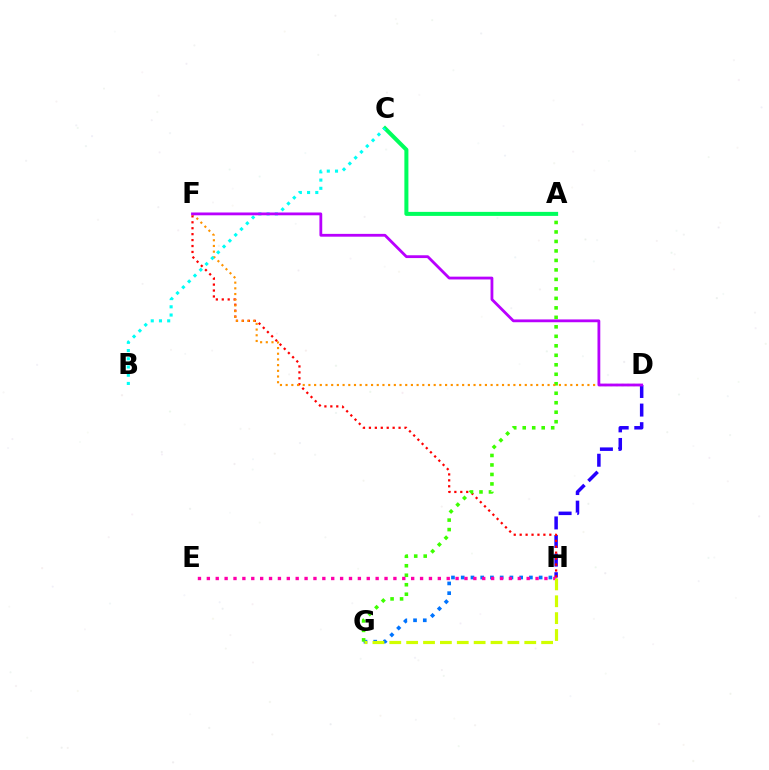{('G', 'H'): [{'color': '#0074ff', 'line_style': 'dotted', 'thickness': 2.65}, {'color': '#d1ff00', 'line_style': 'dashed', 'thickness': 2.29}], ('D', 'H'): [{'color': '#2500ff', 'line_style': 'dashed', 'thickness': 2.53}], ('F', 'H'): [{'color': '#ff0000', 'line_style': 'dotted', 'thickness': 1.61}], ('A', 'G'): [{'color': '#3dff00', 'line_style': 'dotted', 'thickness': 2.58}], ('D', 'F'): [{'color': '#ff9400', 'line_style': 'dotted', 'thickness': 1.55}, {'color': '#b900ff', 'line_style': 'solid', 'thickness': 2.02}], ('A', 'C'): [{'color': '#00ff5c', 'line_style': 'solid', 'thickness': 2.9}], ('B', 'C'): [{'color': '#00fff6', 'line_style': 'dotted', 'thickness': 2.23}], ('E', 'H'): [{'color': '#ff00ac', 'line_style': 'dotted', 'thickness': 2.41}]}